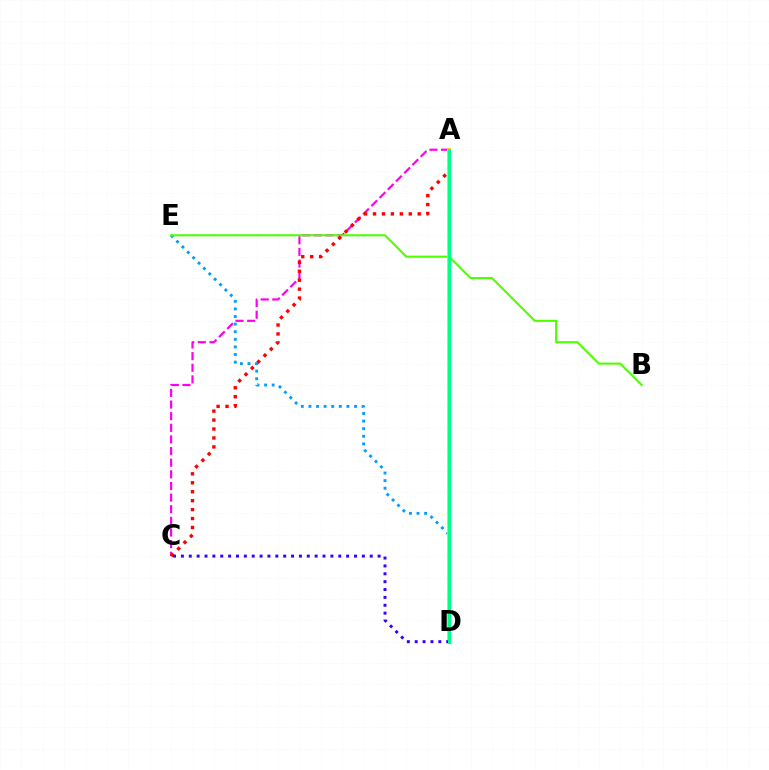{('A', 'C'): [{'color': '#ff00ed', 'line_style': 'dashed', 'thickness': 1.58}, {'color': '#ff0000', 'line_style': 'dotted', 'thickness': 2.43}], ('D', 'E'): [{'color': '#009eff', 'line_style': 'dotted', 'thickness': 2.06}], ('B', 'E'): [{'color': '#4fff00', 'line_style': 'solid', 'thickness': 1.5}], ('A', 'D'): [{'color': '#ffd500', 'line_style': 'solid', 'thickness': 2.76}, {'color': '#00ff86', 'line_style': 'solid', 'thickness': 2.22}], ('C', 'D'): [{'color': '#3700ff', 'line_style': 'dotted', 'thickness': 2.14}]}